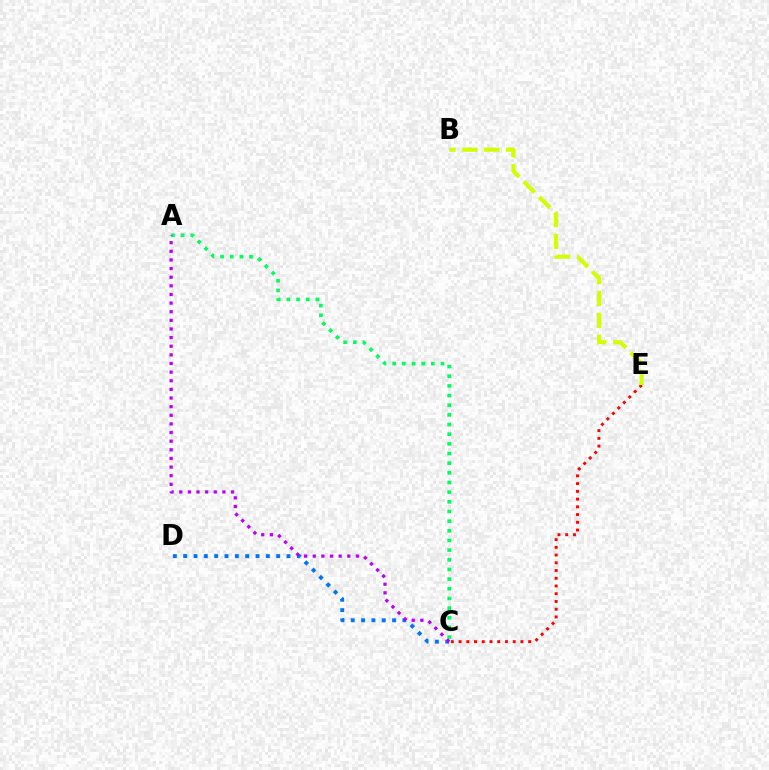{('A', 'C'): [{'color': '#00ff5c', 'line_style': 'dotted', 'thickness': 2.62}, {'color': '#b900ff', 'line_style': 'dotted', 'thickness': 2.34}], ('C', 'D'): [{'color': '#0074ff', 'line_style': 'dotted', 'thickness': 2.81}], ('C', 'E'): [{'color': '#ff0000', 'line_style': 'dotted', 'thickness': 2.1}], ('B', 'E'): [{'color': '#d1ff00', 'line_style': 'dashed', 'thickness': 2.97}]}